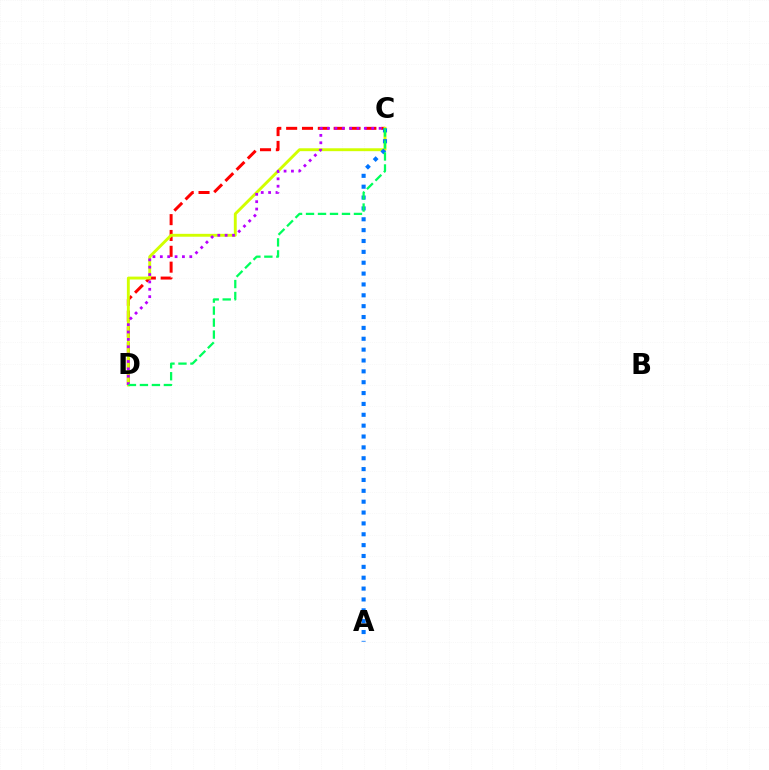{('C', 'D'): [{'color': '#ff0000', 'line_style': 'dashed', 'thickness': 2.15}, {'color': '#d1ff00', 'line_style': 'solid', 'thickness': 2.08}, {'color': '#b900ff', 'line_style': 'dotted', 'thickness': 2.0}, {'color': '#00ff5c', 'line_style': 'dashed', 'thickness': 1.63}], ('A', 'C'): [{'color': '#0074ff', 'line_style': 'dotted', 'thickness': 2.95}]}